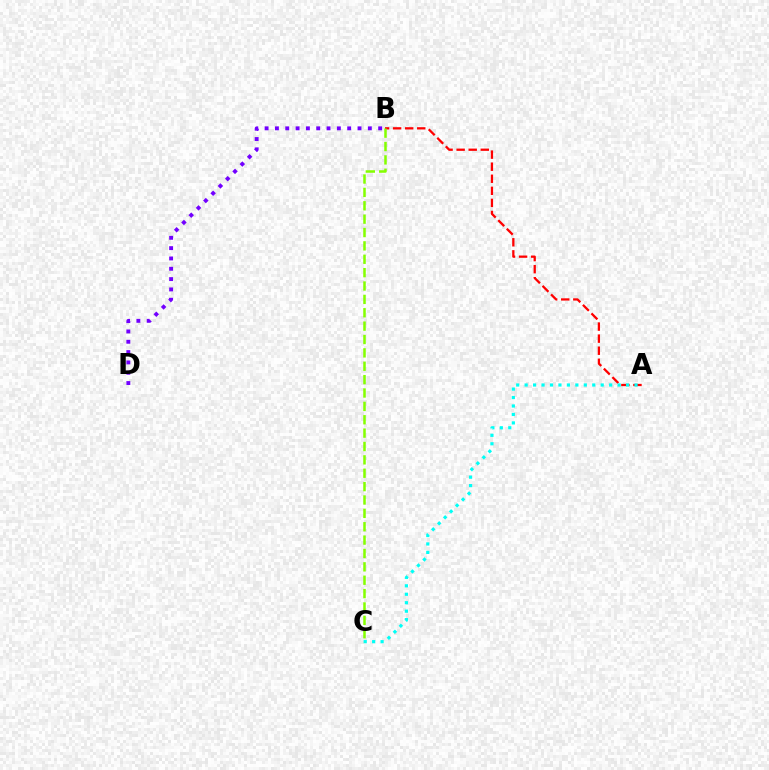{('B', 'D'): [{'color': '#7200ff', 'line_style': 'dotted', 'thickness': 2.8}], ('A', 'B'): [{'color': '#ff0000', 'line_style': 'dashed', 'thickness': 1.64}], ('A', 'C'): [{'color': '#00fff6', 'line_style': 'dotted', 'thickness': 2.3}], ('B', 'C'): [{'color': '#84ff00', 'line_style': 'dashed', 'thickness': 1.82}]}